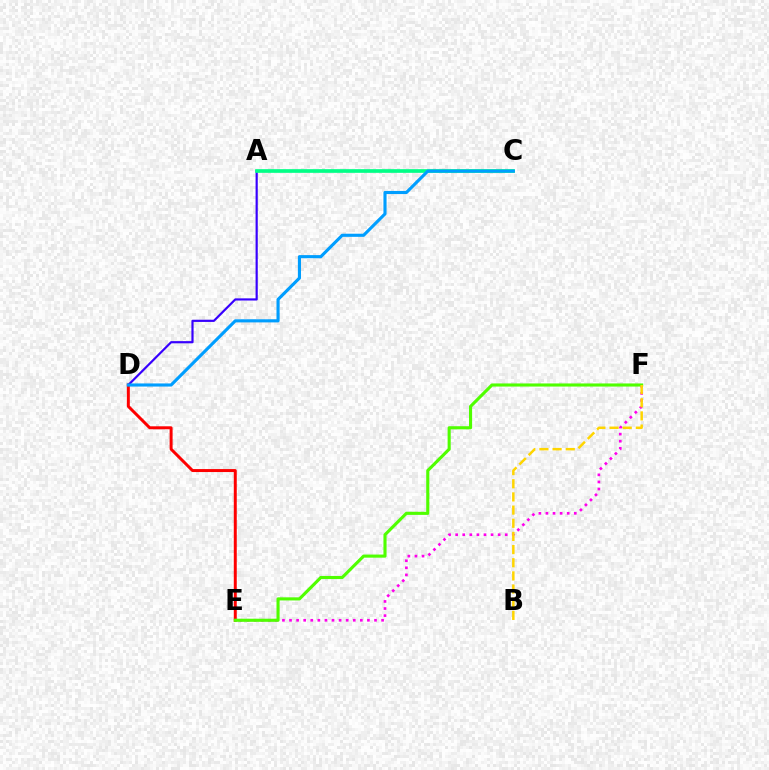{('E', 'F'): [{'color': '#ff00ed', 'line_style': 'dotted', 'thickness': 1.92}, {'color': '#4fff00', 'line_style': 'solid', 'thickness': 2.24}], ('D', 'E'): [{'color': '#ff0000', 'line_style': 'solid', 'thickness': 2.14}], ('A', 'D'): [{'color': '#3700ff', 'line_style': 'solid', 'thickness': 1.57}], ('A', 'C'): [{'color': '#00ff86', 'line_style': 'solid', 'thickness': 2.65}], ('B', 'F'): [{'color': '#ffd500', 'line_style': 'dashed', 'thickness': 1.79}], ('C', 'D'): [{'color': '#009eff', 'line_style': 'solid', 'thickness': 2.25}]}